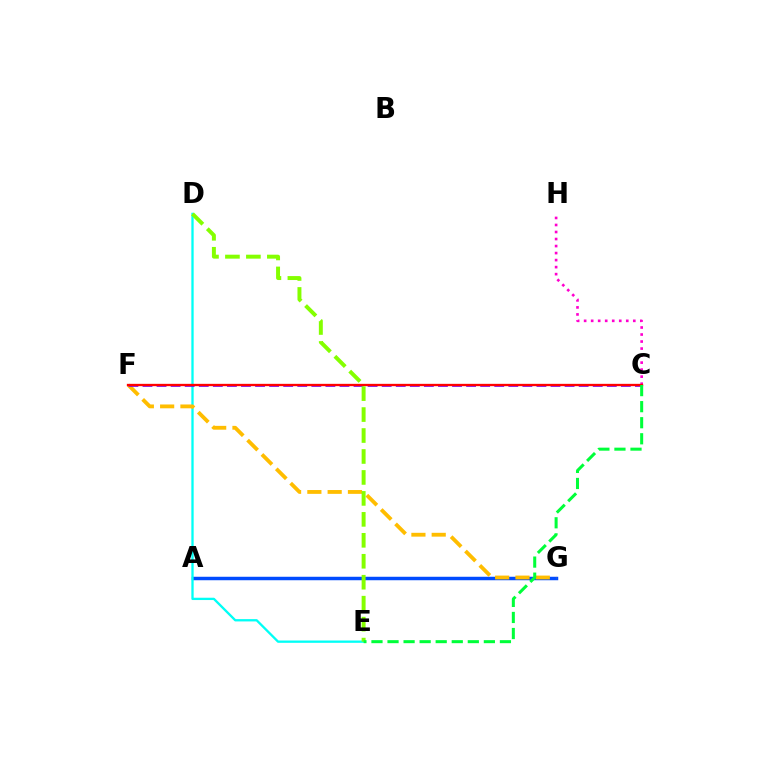{('A', 'G'): [{'color': '#004bff', 'line_style': 'solid', 'thickness': 2.5}], ('D', 'E'): [{'color': '#00fff6', 'line_style': 'solid', 'thickness': 1.66}, {'color': '#84ff00', 'line_style': 'dashed', 'thickness': 2.85}], ('F', 'G'): [{'color': '#ffbd00', 'line_style': 'dashed', 'thickness': 2.76}], ('C', 'F'): [{'color': '#7200ff', 'line_style': 'dashed', 'thickness': 1.91}, {'color': '#ff0000', 'line_style': 'solid', 'thickness': 1.67}], ('C', 'H'): [{'color': '#ff00cf', 'line_style': 'dotted', 'thickness': 1.91}], ('C', 'E'): [{'color': '#00ff39', 'line_style': 'dashed', 'thickness': 2.18}]}